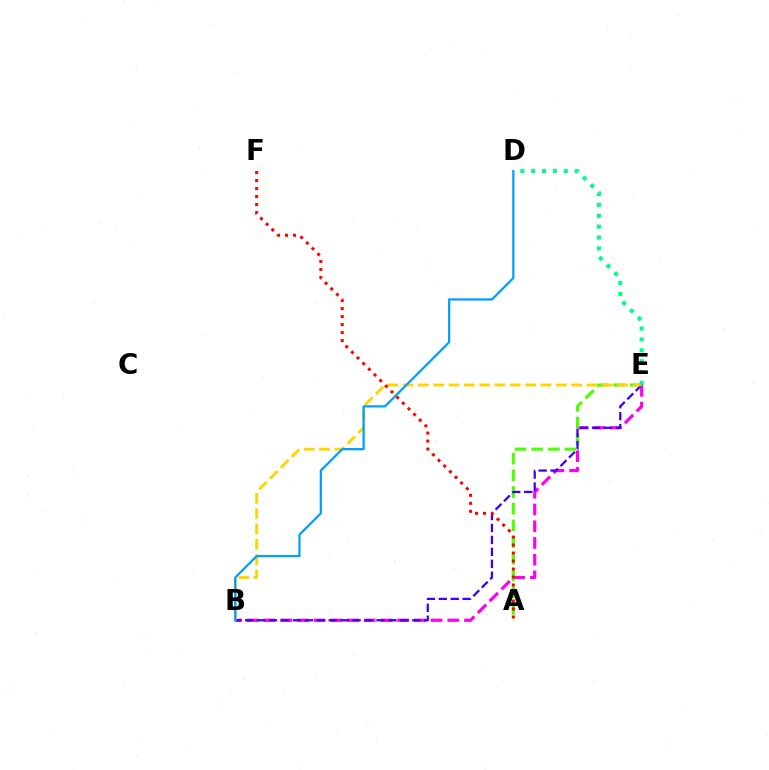{('B', 'E'): [{'color': '#ff00ed', 'line_style': 'dashed', 'thickness': 2.27}, {'color': '#3700ff', 'line_style': 'dashed', 'thickness': 1.62}, {'color': '#ffd500', 'line_style': 'dashed', 'thickness': 2.08}], ('A', 'E'): [{'color': '#4fff00', 'line_style': 'dashed', 'thickness': 2.27}], ('B', 'D'): [{'color': '#009eff', 'line_style': 'solid', 'thickness': 1.61}], ('D', 'E'): [{'color': '#00ff86', 'line_style': 'dotted', 'thickness': 2.95}], ('A', 'F'): [{'color': '#ff0000', 'line_style': 'dotted', 'thickness': 2.17}]}